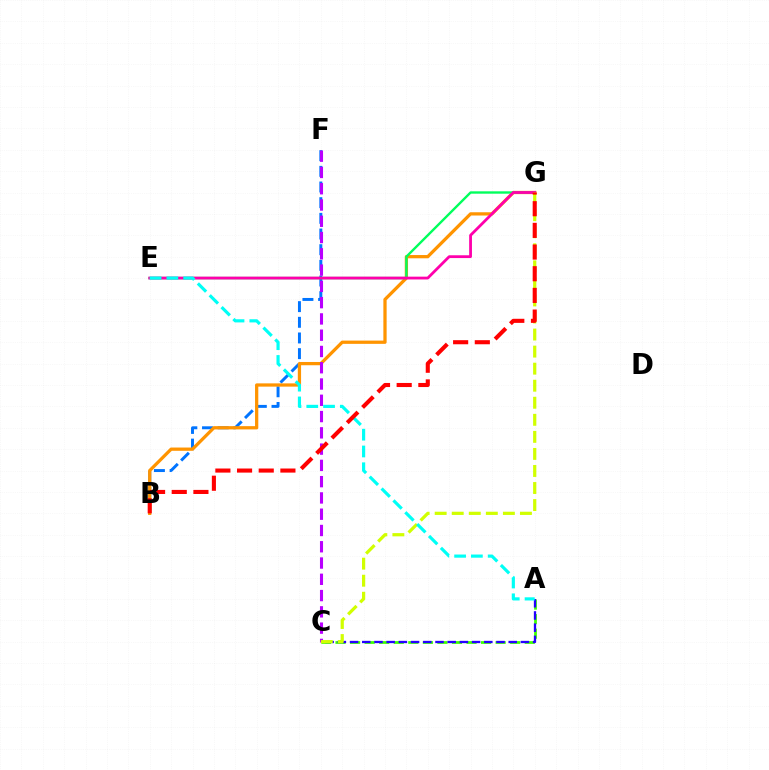{('A', 'C'): [{'color': '#3dff00', 'line_style': 'dashed', 'thickness': 1.98}, {'color': '#2500ff', 'line_style': 'dashed', 'thickness': 1.66}], ('B', 'F'): [{'color': '#0074ff', 'line_style': 'dashed', 'thickness': 2.13}], ('B', 'G'): [{'color': '#ff9400', 'line_style': 'solid', 'thickness': 2.35}, {'color': '#ff0000', 'line_style': 'dashed', 'thickness': 2.94}], ('E', 'G'): [{'color': '#00ff5c', 'line_style': 'solid', 'thickness': 1.71}, {'color': '#ff00ac', 'line_style': 'solid', 'thickness': 2.02}], ('C', 'F'): [{'color': '#b900ff', 'line_style': 'dashed', 'thickness': 2.21}], ('C', 'G'): [{'color': '#d1ff00', 'line_style': 'dashed', 'thickness': 2.32}], ('A', 'E'): [{'color': '#00fff6', 'line_style': 'dashed', 'thickness': 2.28}]}